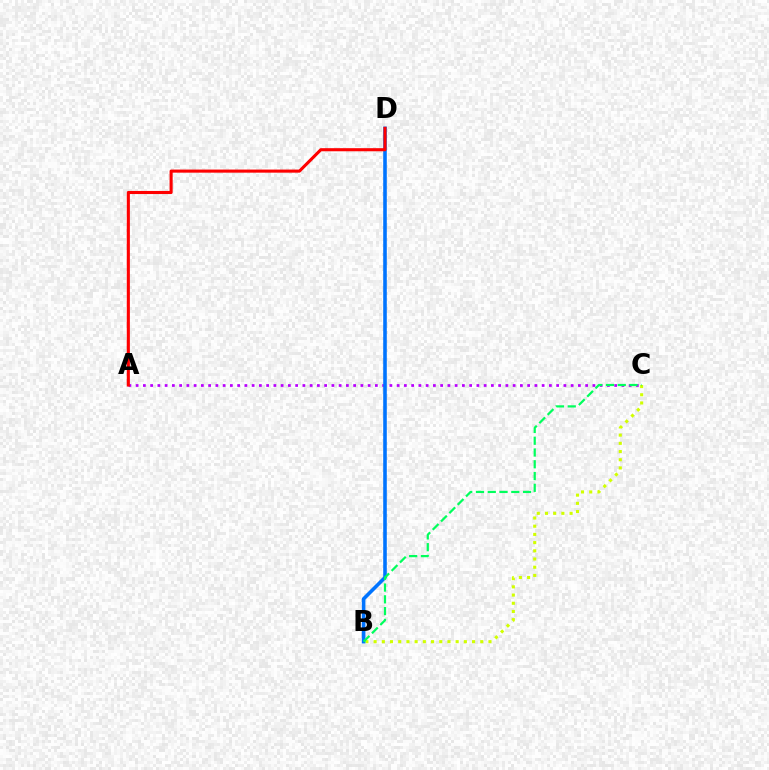{('B', 'C'): [{'color': '#d1ff00', 'line_style': 'dotted', 'thickness': 2.23}, {'color': '#00ff5c', 'line_style': 'dashed', 'thickness': 1.6}], ('A', 'C'): [{'color': '#b900ff', 'line_style': 'dotted', 'thickness': 1.97}], ('B', 'D'): [{'color': '#0074ff', 'line_style': 'solid', 'thickness': 2.58}], ('A', 'D'): [{'color': '#ff0000', 'line_style': 'solid', 'thickness': 2.23}]}